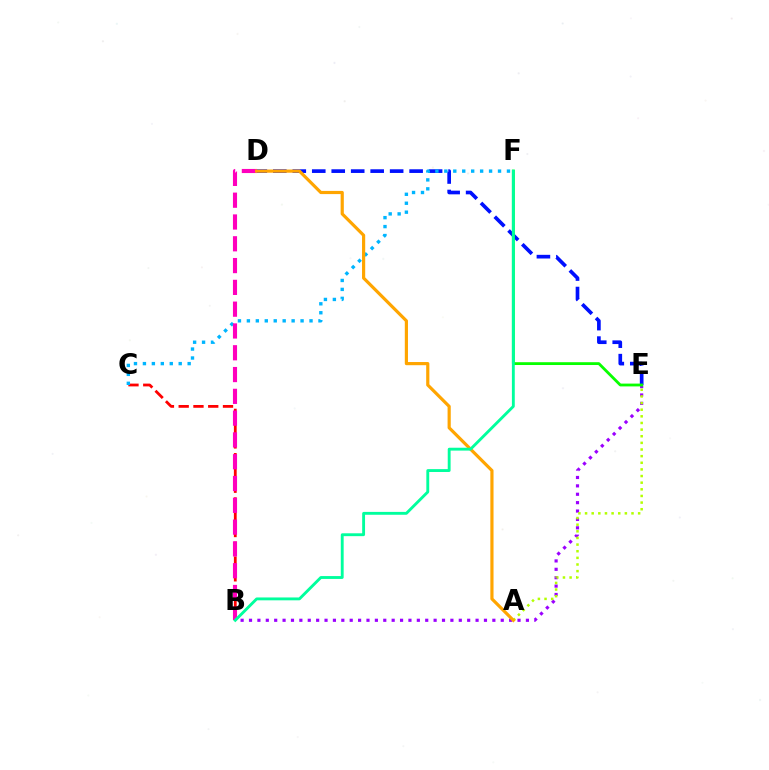{('B', 'C'): [{'color': '#ff0000', 'line_style': 'dashed', 'thickness': 2.01}], ('B', 'E'): [{'color': '#9b00ff', 'line_style': 'dotted', 'thickness': 2.28}], ('A', 'E'): [{'color': '#b3ff00', 'line_style': 'dotted', 'thickness': 1.8}], ('D', 'E'): [{'color': '#0010ff', 'line_style': 'dashed', 'thickness': 2.65}], ('C', 'F'): [{'color': '#00b5ff', 'line_style': 'dotted', 'thickness': 2.43}], ('B', 'D'): [{'color': '#ff00bd', 'line_style': 'dashed', 'thickness': 2.96}], ('E', 'F'): [{'color': '#08ff00', 'line_style': 'solid', 'thickness': 2.03}], ('A', 'D'): [{'color': '#ffa500', 'line_style': 'solid', 'thickness': 2.29}], ('B', 'F'): [{'color': '#00ff9d', 'line_style': 'solid', 'thickness': 2.06}]}